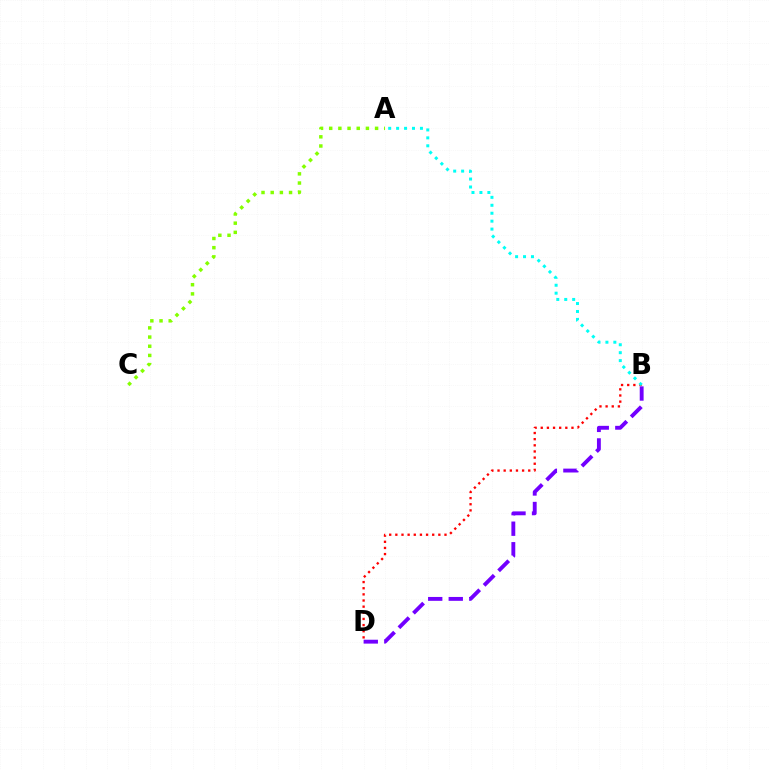{('B', 'D'): [{'color': '#ff0000', 'line_style': 'dotted', 'thickness': 1.67}, {'color': '#7200ff', 'line_style': 'dashed', 'thickness': 2.79}], ('A', 'C'): [{'color': '#84ff00', 'line_style': 'dotted', 'thickness': 2.49}], ('A', 'B'): [{'color': '#00fff6', 'line_style': 'dotted', 'thickness': 2.16}]}